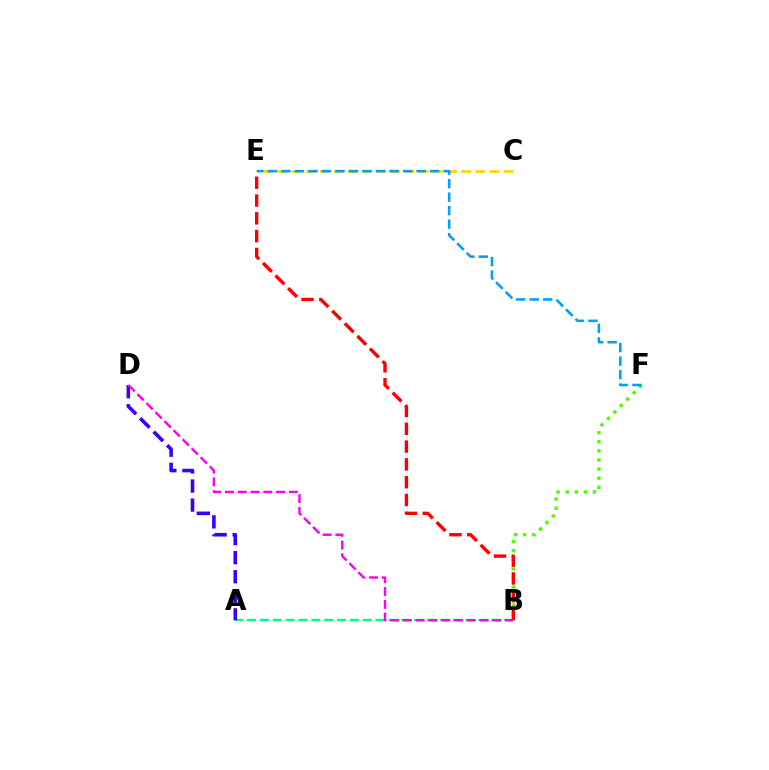{('A', 'B'): [{'color': '#00ff86', 'line_style': 'dashed', 'thickness': 1.75}], ('B', 'F'): [{'color': '#4fff00', 'line_style': 'dotted', 'thickness': 2.47}], ('A', 'D'): [{'color': '#3700ff', 'line_style': 'dashed', 'thickness': 2.59}], ('C', 'E'): [{'color': '#ffd500', 'line_style': 'dashed', 'thickness': 1.92}], ('B', 'D'): [{'color': '#ff00ed', 'line_style': 'dashed', 'thickness': 1.74}], ('E', 'F'): [{'color': '#009eff', 'line_style': 'dashed', 'thickness': 1.84}], ('B', 'E'): [{'color': '#ff0000', 'line_style': 'dashed', 'thickness': 2.42}]}